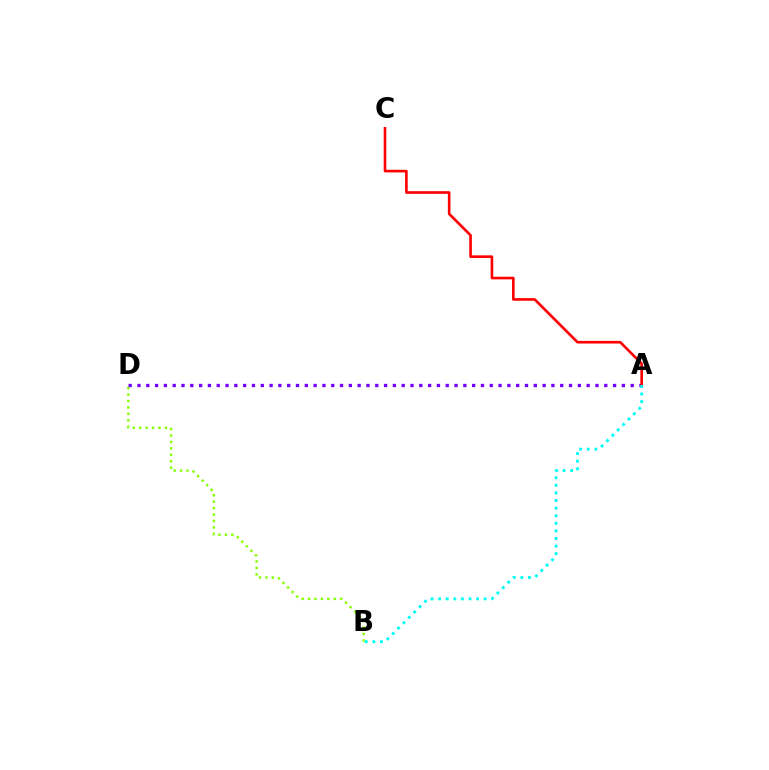{('B', 'D'): [{'color': '#84ff00', 'line_style': 'dotted', 'thickness': 1.75}], ('A', 'D'): [{'color': '#7200ff', 'line_style': 'dotted', 'thickness': 2.39}], ('A', 'C'): [{'color': '#ff0000', 'line_style': 'solid', 'thickness': 1.89}], ('A', 'B'): [{'color': '#00fff6', 'line_style': 'dotted', 'thickness': 2.06}]}